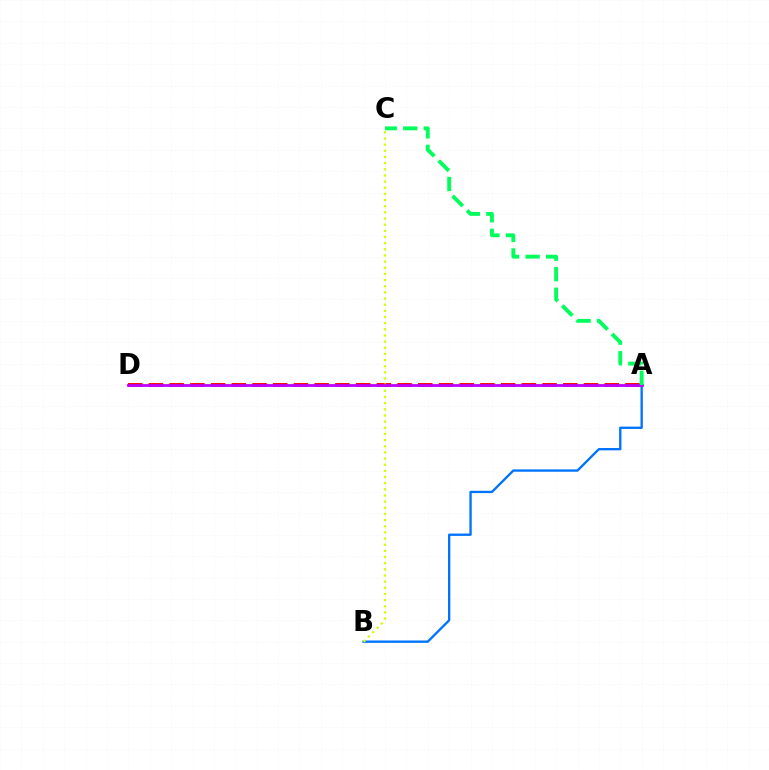{('A', 'B'): [{'color': '#0074ff', 'line_style': 'solid', 'thickness': 1.69}], ('A', 'D'): [{'color': '#ff0000', 'line_style': 'dashed', 'thickness': 2.81}, {'color': '#b900ff', 'line_style': 'solid', 'thickness': 2.0}], ('B', 'C'): [{'color': '#d1ff00', 'line_style': 'dotted', 'thickness': 1.67}], ('A', 'C'): [{'color': '#00ff5c', 'line_style': 'dashed', 'thickness': 2.79}]}